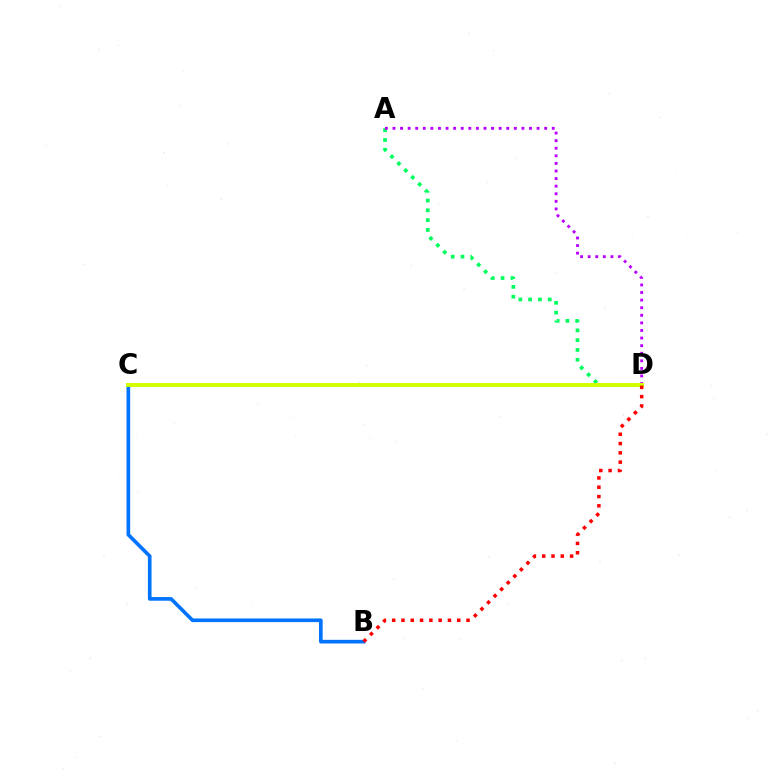{('A', 'D'): [{'color': '#00ff5c', 'line_style': 'dotted', 'thickness': 2.66}, {'color': '#b900ff', 'line_style': 'dotted', 'thickness': 2.06}], ('B', 'C'): [{'color': '#0074ff', 'line_style': 'solid', 'thickness': 2.64}], ('C', 'D'): [{'color': '#d1ff00', 'line_style': 'solid', 'thickness': 2.84}], ('B', 'D'): [{'color': '#ff0000', 'line_style': 'dotted', 'thickness': 2.53}]}